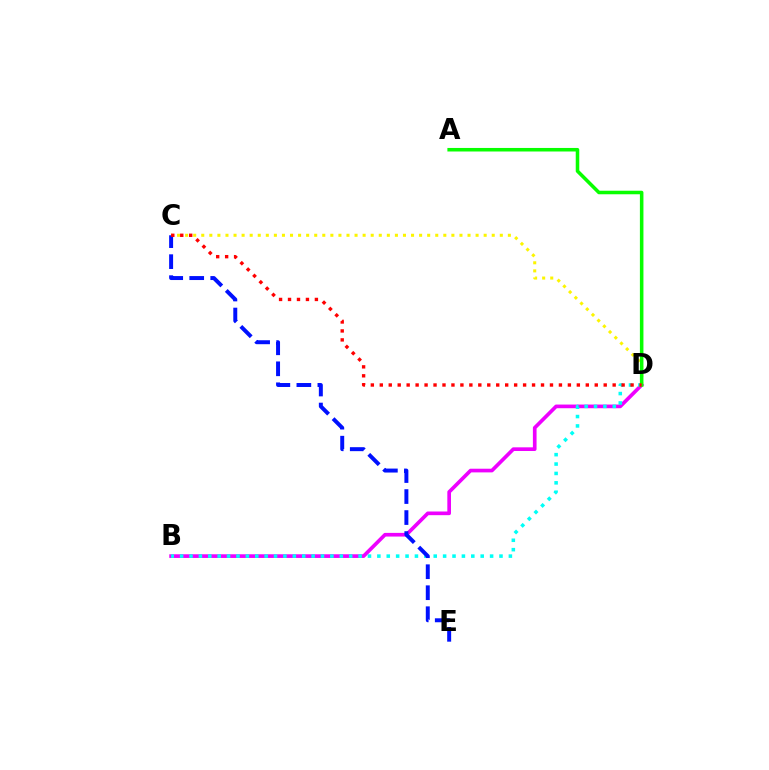{('C', 'D'): [{'color': '#fcf500', 'line_style': 'dotted', 'thickness': 2.19}, {'color': '#ff0000', 'line_style': 'dotted', 'thickness': 2.43}], ('B', 'D'): [{'color': '#ee00ff', 'line_style': 'solid', 'thickness': 2.64}, {'color': '#00fff6', 'line_style': 'dotted', 'thickness': 2.55}], ('C', 'E'): [{'color': '#0010ff', 'line_style': 'dashed', 'thickness': 2.85}], ('A', 'D'): [{'color': '#08ff00', 'line_style': 'solid', 'thickness': 2.55}]}